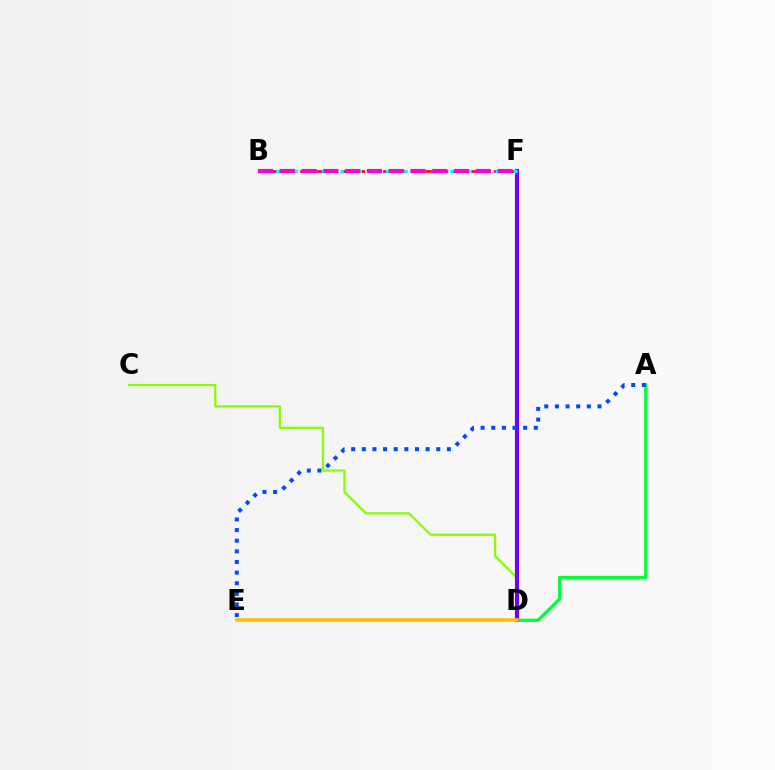{('C', 'D'): [{'color': '#84ff00', 'line_style': 'solid', 'thickness': 1.6}], ('A', 'D'): [{'color': '#00ff39', 'line_style': 'solid', 'thickness': 2.38}], ('B', 'F'): [{'color': '#ff0000', 'line_style': 'dashed', 'thickness': 1.88}, {'color': '#00fff6', 'line_style': 'dotted', 'thickness': 2.48}, {'color': '#ff00cf', 'line_style': 'dashed', 'thickness': 2.96}], ('D', 'F'): [{'color': '#7200ff', 'line_style': 'solid', 'thickness': 2.98}], ('D', 'E'): [{'color': '#ffbd00', 'line_style': 'solid', 'thickness': 2.56}], ('A', 'E'): [{'color': '#004bff', 'line_style': 'dotted', 'thickness': 2.89}]}